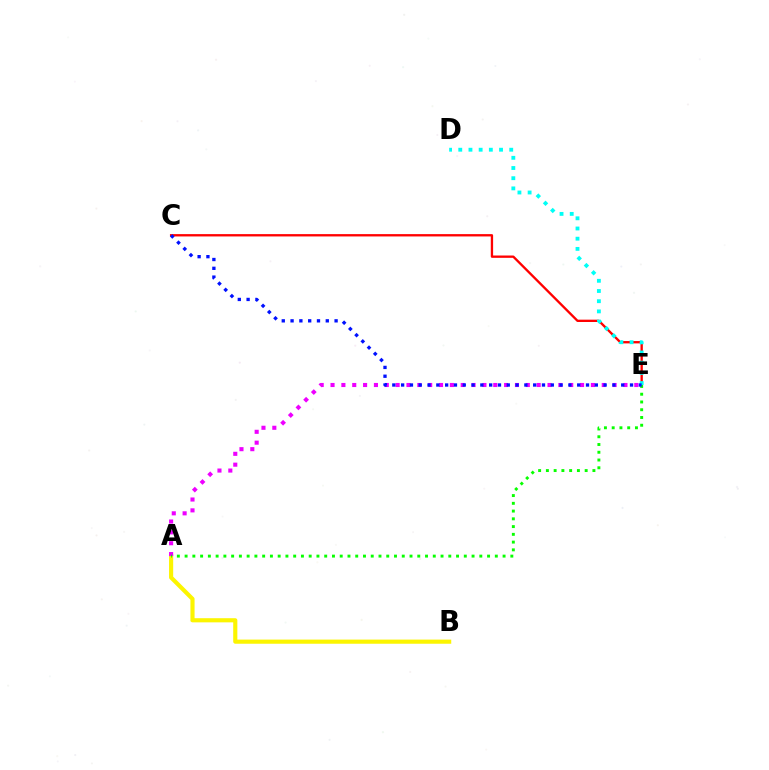{('A', 'B'): [{'color': '#fcf500', 'line_style': 'solid', 'thickness': 2.98}], ('A', 'E'): [{'color': '#ee00ff', 'line_style': 'dotted', 'thickness': 2.95}, {'color': '#08ff00', 'line_style': 'dotted', 'thickness': 2.11}], ('C', 'E'): [{'color': '#ff0000', 'line_style': 'solid', 'thickness': 1.68}, {'color': '#0010ff', 'line_style': 'dotted', 'thickness': 2.39}], ('D', 'E'): [{'color': '#00fff6', 'line_style': 'dotted', 'thickness': 2.77}]}